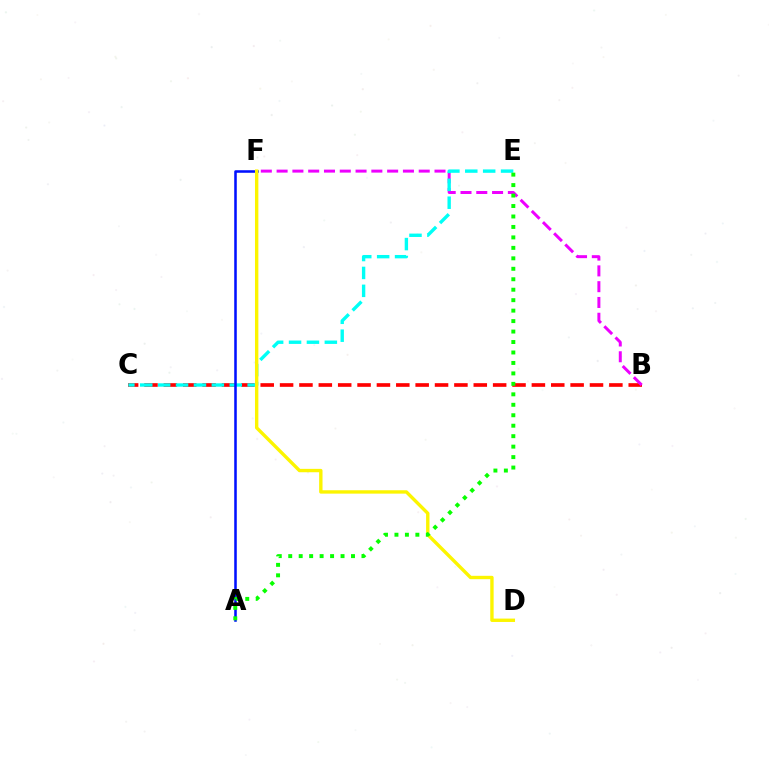{('B', 'C'): [{'color': '#ff0000', 'line_style': 'dashed', 'thickness': 2.63}], ('B', 'F'): [{'color': '#ee00ff', 'line_style': 'dashed', 'thickness': 2.15}], ('C', 'E'): [{'color': '#00fff6', 'line_style': 'dashed', 'thickness': 2.43}], ('A', 'F'): [{'color': '#0010ff', 'line_style': 'solid', 'thickness': 1.83}], ('D', 'F'): [{'color': '#fcf500', 'line_style': 'solid', 'thickness': 2.43}], ('A', 'E'): [{'color': '#08ff00', 'line_style': 'dotted', 'thickness': 2.84}]}